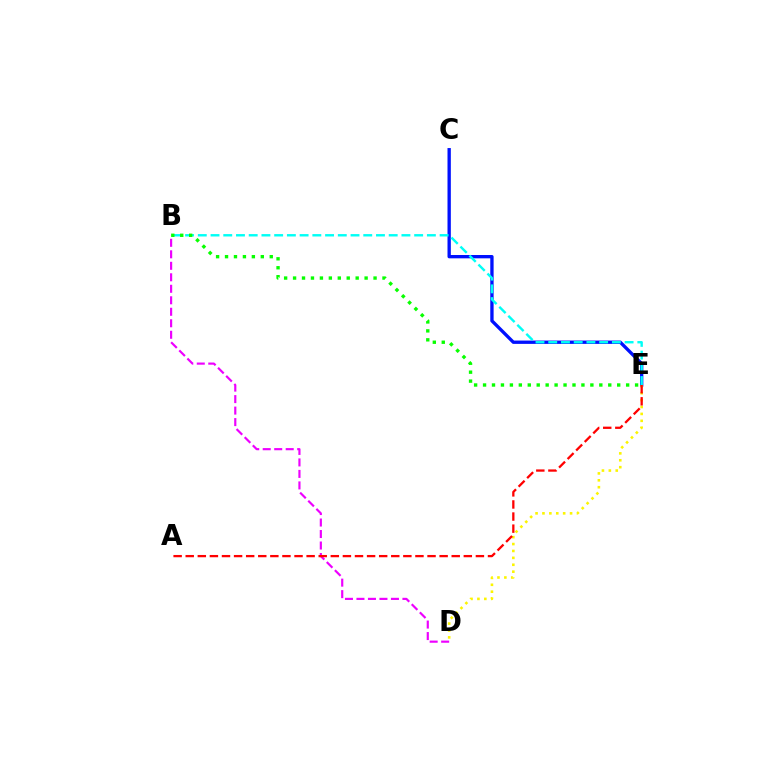{('C', 'E'): [{'color': '#0010ff', 'line_style': 'solid', 'thickness': 2.4}], ('B', 'E'): [{'color': '#00fff6', 'line_style': 'dashed', 'thickness': 1.73}, {'color': '#08ff00', 'line_style': 'dotted', 'thickness': 2.43}], ('D', 'E'): [{'color': '#fcf500', 'line_style': 'dotted', 'thickness': 1.88}], ('B', 'D'): [{'color': '#ee00ff', 'line_style': 'dashed', 'thickness': 1.56}], ('A', 'E'): [{'color': '#ff0000', 'line_style': 'dashed', 'thickness': 1.64}]}